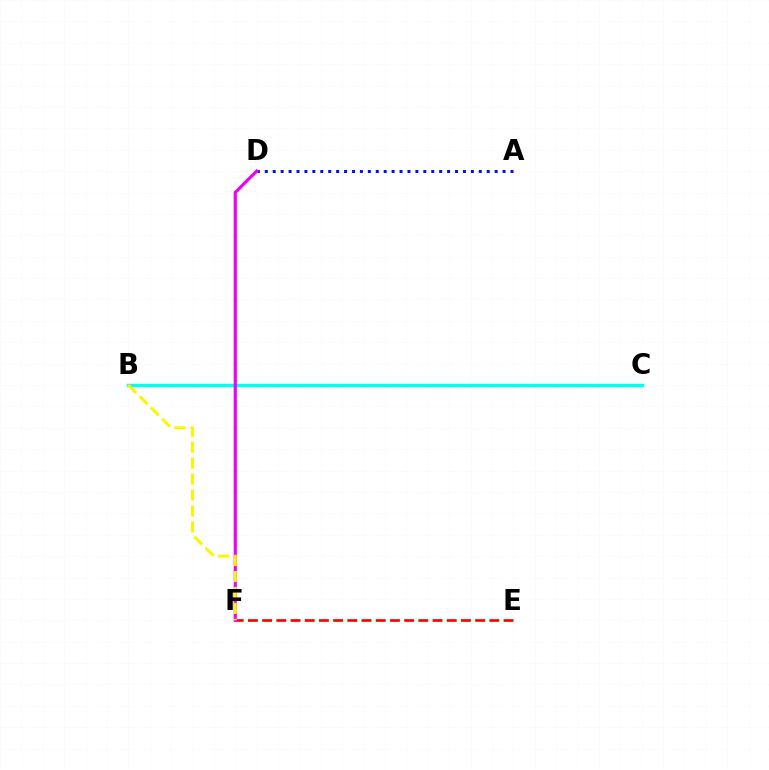{('B', 'C'): [{'color': '#08ff00', 'line_style': 'solid', 'thickness': 2.31}, {'color': '#00fff6', 'line_style': 'solid', 'thickness': 2.29}], ('E', 'F'): [{'color': '#ff0000', 'line_style': 'dashed', 'thickness': 1.93}], ('A', 'D'): [{'color': '#0010ff', 'line_style': 'dotted', 'thickness': 2.15}], ('D', 'F'): [{'color': '#ee00ff', 'line_style': 'solid', 'thickness': 2.29}], ('B', 'F'): [{'color': '#fcf500', 'line_style': 'dashed', 'thickness': 2.17}]}